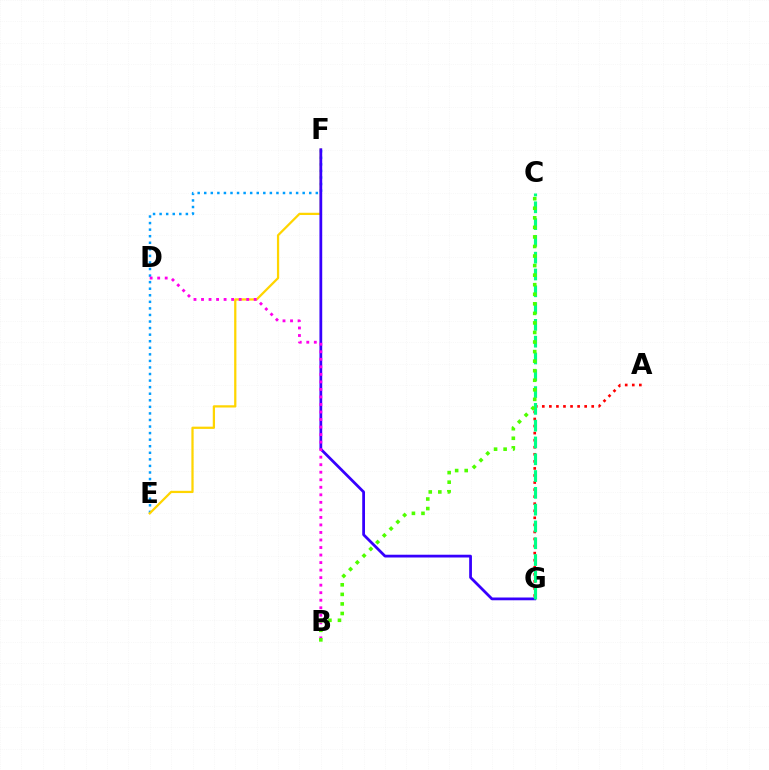{('E', 'F'): [{'color': '#009eff', 'line_style': 'dotted', 'thickness': 1.78}, {'color': '#ffd500', 'line_style': 'solid', 'thickness': 1.62}], ('A', 'G'): [{'color': '#ff0000', 'line_style': 'dotted', 'thickness': 1.92}], ('F', 'G'): [{'color': '#3700ff', 'line_style': 'solid', 'thickness': 1.99}], ('B', 'D'): [{'color': '#ff00ed', 'line_style': 'dotted', 'thickness': 2.05}], ('C', 'G'): [{'color': '#00ff86', 'line_style': 'dashed', 'thickness': 2.28}], ('B', 'C'): [{'color': '#4fff00', 'line_style': 'dotted', 'thickness': 2.6}]}